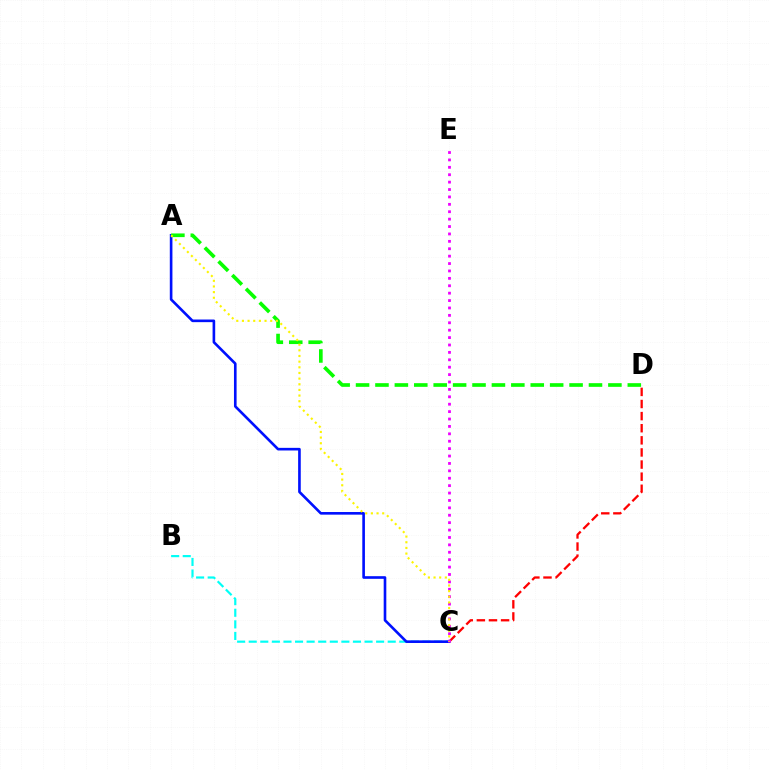{('B', 'C'): [{'color': '#00fff6', 'line_style': 'dashed', 'thickness': 1.57}], ('A', 'C'): [{'color': '#0010ff', 'line_style': 'solid', 'thickness': 1.89}, {'color': '#fcf500', 'line_style': 'dotted', 'thickness': 1.54}], ('C', 'D'): [{'color': '#ff0000', 'line_style': 'dashed', 'thickness': 1.65}], ('A', 'D'): [{'color': '#08ff00', 'line_style': 'dashed', 'thickness': 2.64}], ('C', 'E'): [{'color': '#ee00ff', 'line_style': 'dotted', 'thickness': 2.01}]}